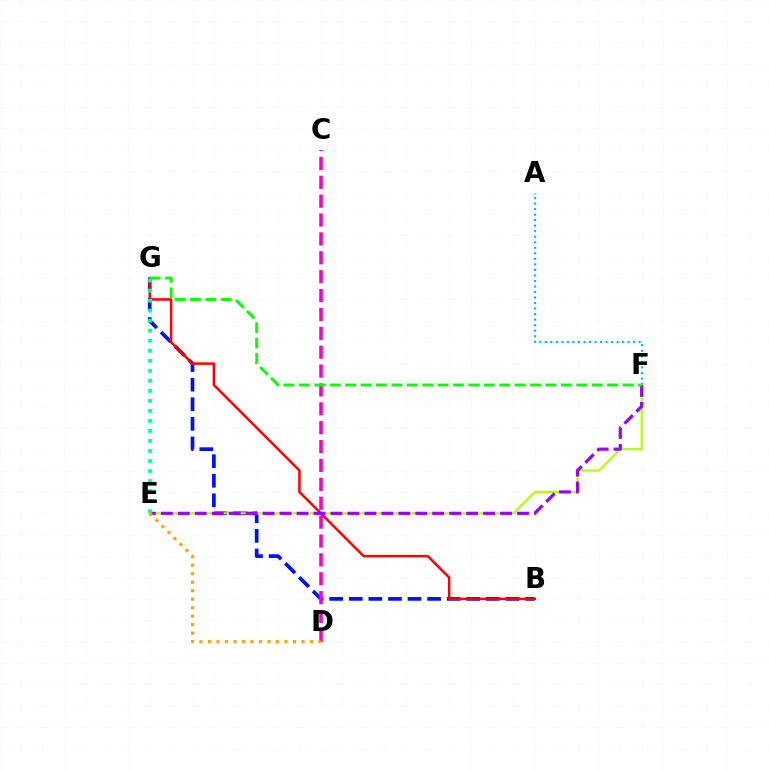{('A', 'F'): [{'color': '#00b5ff', 'line_style': 'dotted', 'thickness': 1.5}], ('B', 'G'): [{'color': '#0010ff', 'line_style': 'dashed', 'thickness': 2.66}, {'color': '#ff0000', 'line_style': 'solid', 'thickness': 1.8}], ('E', 'F'): [{'color': '#b3ff00', 'line_style': 'solid', 'thickness': 1.58}, {'color': '#9b00ff', 'line_style': 'dashed', 'thickness': 2.3}], ('C', 'D'): [{'color': '#ff00bd', 'line_style': 'dashed', 'thickness': 2.56}], ('E', 'G'): [{'color': '#00ff9d', 'line_style': 'dotted', 'thickness': 2.72}], ('D', 'E'): [{'color': '#ffa500', 'line_style': 'dotted', 'thickness': 2.31}], ('F', 'G'): [{'color': '#08ff00', 'line_style': 'dashed', 'thickness': 2.09}]}